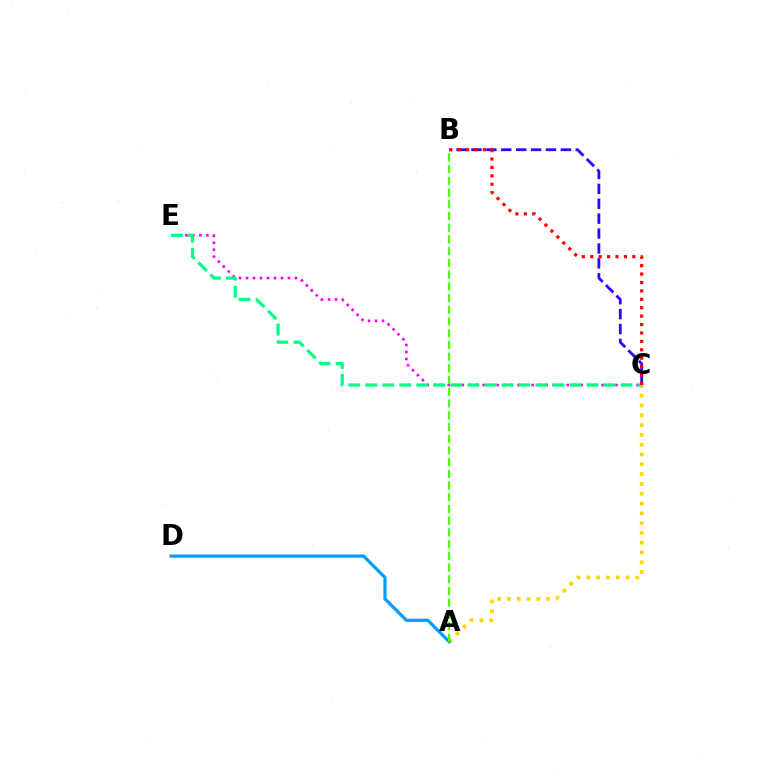{('A', 'C'): [{'color': '#ffd500', 'line_style': 'dotted', 'thickness': 2.66}], ('C', 'E'): [{'color': '#ff00ed', 'line_style': 'dotted', 'thickness': 1.9}, {'color': '#00ff86', 'line_style': 'dashed', 'thickness': 2.31}], ('B', 'C'): [{'color': '#3700ff', 'line_style': 'dashed', 'thickness': 2.02}, {'color': '#ff0000', 'line_style': 'dotted', 'thickness': 2.29}], ('A', 'D'): [{'color': '#009eff', 'line_style': 'solid', 'thickness': 2.34}], ('A', 'B'): [{'color': '#4fff00', 'line_style': 'dashed', 'thickness': 1.59}]}